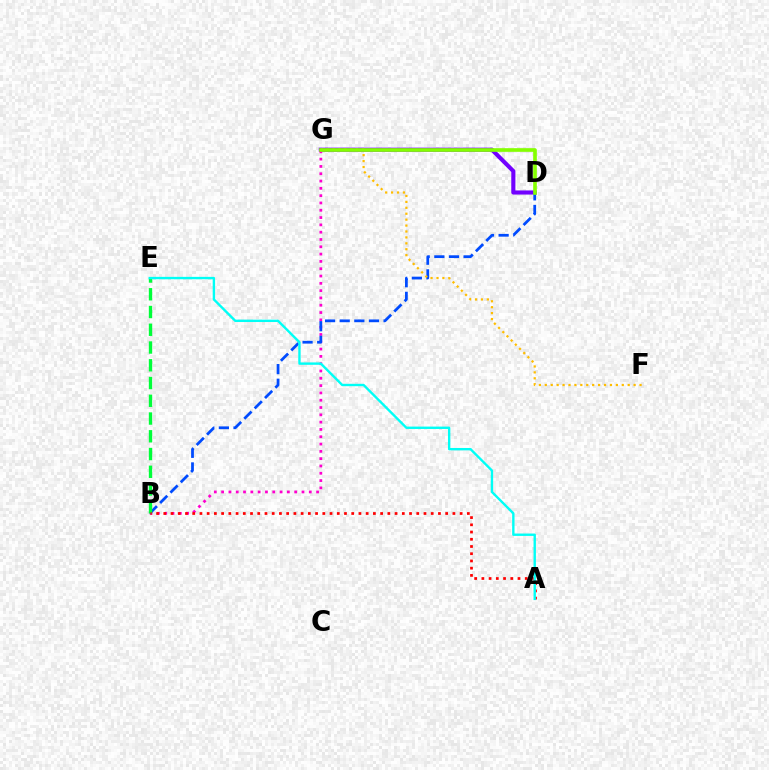{('D', 'G'): [{'color': '#7200ff', 'line_style': 'solid', 'thickness': 2.96}, {'color': '#84ff00', 'line_style': 'solid', 'thickness': 2.63}], ('B', 'G'): [{'color': '#ff00cf', 'line_style': 'dotted', 'thickness': 1.98}], ('B', 'D'): [{'color': '#004bff', 'line_style': 'dashed', 'thickness': 1.99}], ('B', 'E'): [{'color': '#00ff39', 'line_style': 'dashed', 'thickness': 2.41}], ('F', 'G'): [{'color': '#ffbd00', 'line_style': 'dotted', 'thickness': 1.61}], ('A', 'B'): [{'color': '#ff0000', 'line_style': 'dotted', 'thickness': 1.96}], ('A', 'E'): [{'color': '#00fff6', 'line_style': 'solid', 'thickness': 1.71}]}